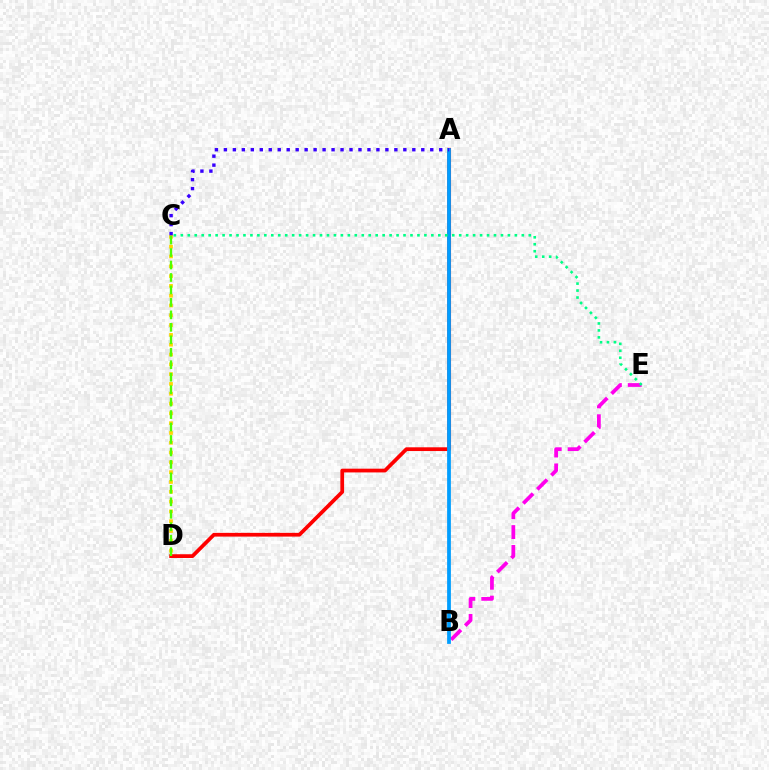{('A', 'D'): [{'color': '#ff0000', 'line_style': 'solid', 'thickness': 2.69}], ('B', 'E'): [{'color': '#ff00ed', 'line_style': 'dashed', 'thickness': 2.7}], ('C', 'D'): [{'color': '#ffd500', 'line_style': 'dotted', 'thickness': 2.66}, {'color': '#4fff00', 'line_style': 'dashed', 'thickness': 1.69}], ('A', 'B'): [{'color': '#009eff', 'line_style': 'solid', 'thickness': 2.71}], ('A', 'C'): [{'color': '#3700ff', 'line_style': 'dotted', 'thickness': 2.44}], ('C', 'E'): [{'color': '#00ff86', 'line_style': 'dotted', 'thickness': 1.89}]}